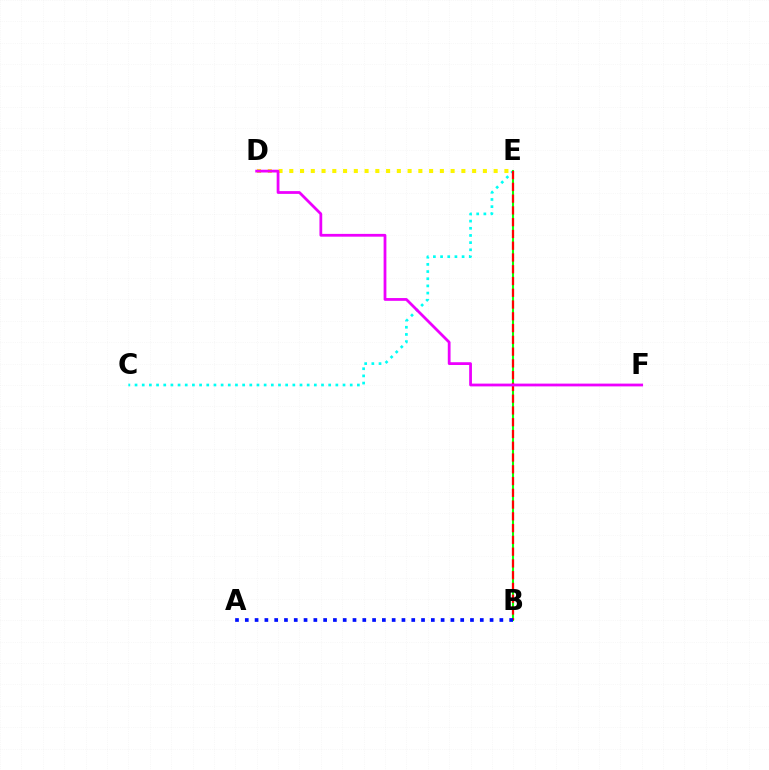{('C', 'E'): [{'color': '#00fff6', 'line_style': 'dotted', 'thickness': 1.95}], ('B', 'E'): [{'color': '#08ff00', 'line_style': 'solid', 'thickness': 1.51}, {'color': '#ff0000', 'line_style': 'dashed', 'thickness': 1.6}], ('D', 'E'): [{'color': '#fcf500', 'line_style': 'dotted', 'thickness': 2.92}], ('D', 'F'): [{'color': '#ee00ff', 'line_style': 'solid', 'thickness': 2.0}], ('A', 'B'): [{'color': '#0010ff', 'line_style': 'dotted', 'thickness': 2.66}]}